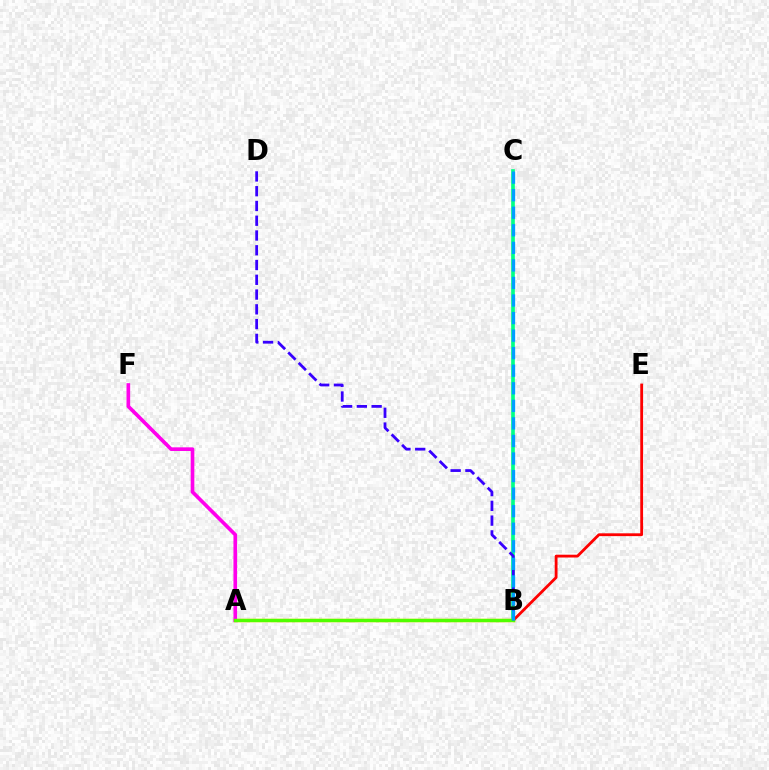{('B', 'C'): [{'color': '#00ff86', 'line_style': 'solid', 'thickness': 2.63}, {'color': '#009eff', 'line_style': 'dashed', 'thickness': 2.38}], ('A', 'B'): [{'color': '#ffd500', 'line_style': 'solid', 'thickness': 2.5}, {'color': '#4fff00', 'line_style': 'solid', 'thickness': 2.37}], ('A', 'F'): [{'color': '#ff00ed', 'line_style': 'solid', 'thickness': 2.63}], ('B', 'E'): [{'color': '#ff0000', 'line_style': 'solid', 'thickness': 2.02}], ('B', 'D'): [{'color': '#3700ff', 'line_style': 'dashed', 'thickness': 2.01}]}